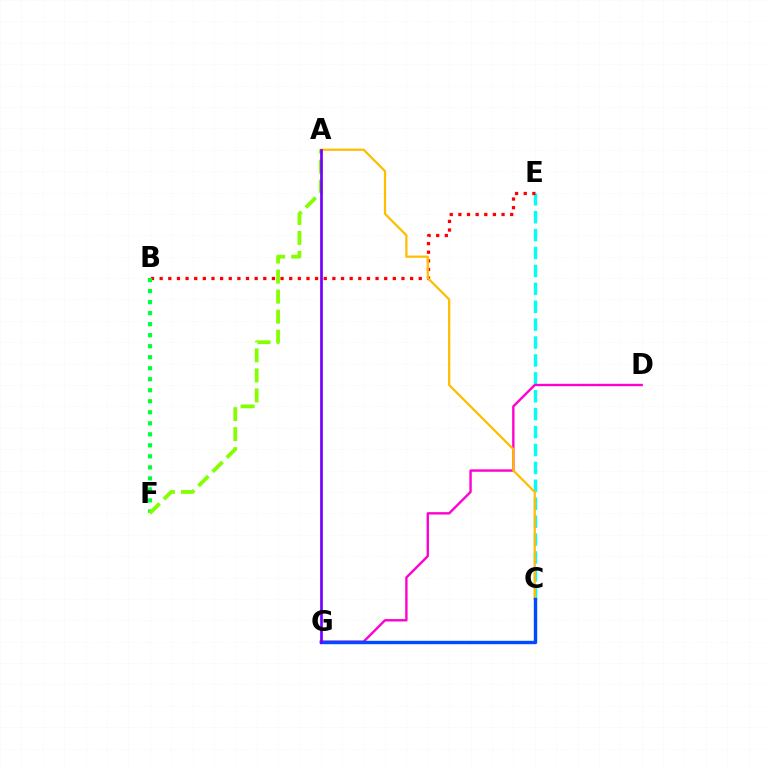{('C', 'E'): [{'color': '#00fff6', 'line_style': 'dashed', 'thickness': 2.43}], ('B', 'E'): [{'color': '#ff0000', 'line_style': 'dotted', 'thickness': 2.35}], ('D', 'G'): [{'color': '#ff00cf', 'line_style': 'solid', 'thickness': 1.71}], ('A', 'C'): [{'color': '#ffbd00', 'line_style': 'solid', 'thickness': 1.61}], ('C', 'G'): [{'color': '#004bff', 'line_style': 'solid', 'thickness': 2.45}], ('B', 'F'): [{'color': '#00ff39', 'line_style': 'dotted', 'thickness': 2.99}], ('A', 'F'): [{'color': '#84ff00', 'line_style': 'dashed', 'thickness': 2.72}], ('A', 'G'): [{'color': '#7200ff', 'line_style': 'solid', 'thickness': 1.94}]}